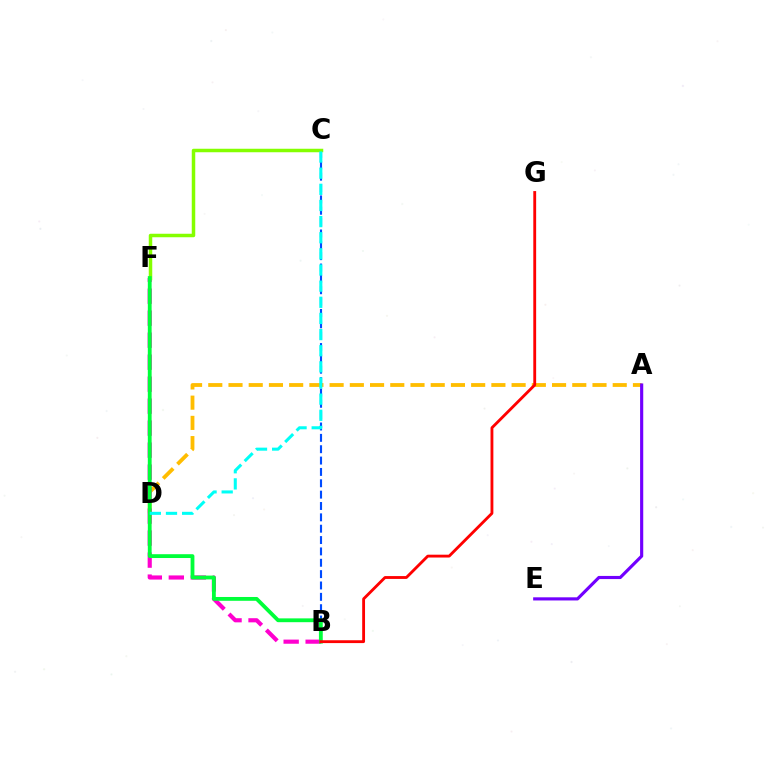{('A', 'D'): [{'color': '#ffbd00', 'line_style': 'dashed', 'thickness': 2.75}], ('B', 'F'): [{'color': '#ff00cf', 'line_style': 'dashed', 'thickness': 2.99}, {'color': '#00ff39', 'line_style': 'solid', 'thickness': 2.75}], ('B', 'C'): [{'color': '#004bff', 'line_style': 'dashed', 'thickness': 1.54}], ('C', 'F'): [{'color': '#84ff00', 'line_style': 'solid', 'thickness': 2.52}], ('A', 'E'): [{'color': '#7200ff', 'line_style': 'solid', 'thickness': 2.26}], ('B', 'G'): [{'color': '#ff0000', 'line_style': 'solid', 'thickness': 2.05}], ('C', 'D'): [{'color': '#00fff6', 'line_style': 'dashed', 'thickness': 2.19}]}